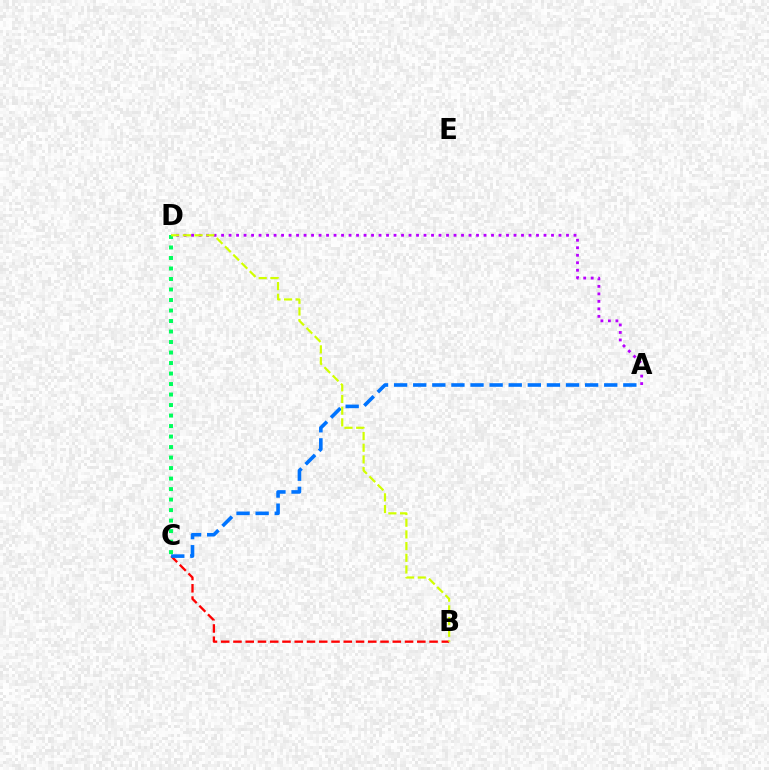{('B', 'C'): [{'color': '#ff0000', 'line_style': 'dashed', 'thickness': 1.67}], ('A', 'D'): [{'color': '#b900ff', 'line_style': 'dotted', 'thickness': 2.04}], ('A', 'C'): [{'color': '#0074ff', 'line_style': 'dashed', 'thickness': 2.59}], ('C', 'D'): [{'color': '#00ff5c', 'line_style': 'dotted', 'thickness': 2.85}], ('B', 'D'): [{'color': '#d1ff00', 'line_style': 'dashed', 'thickness': 1.59}]}